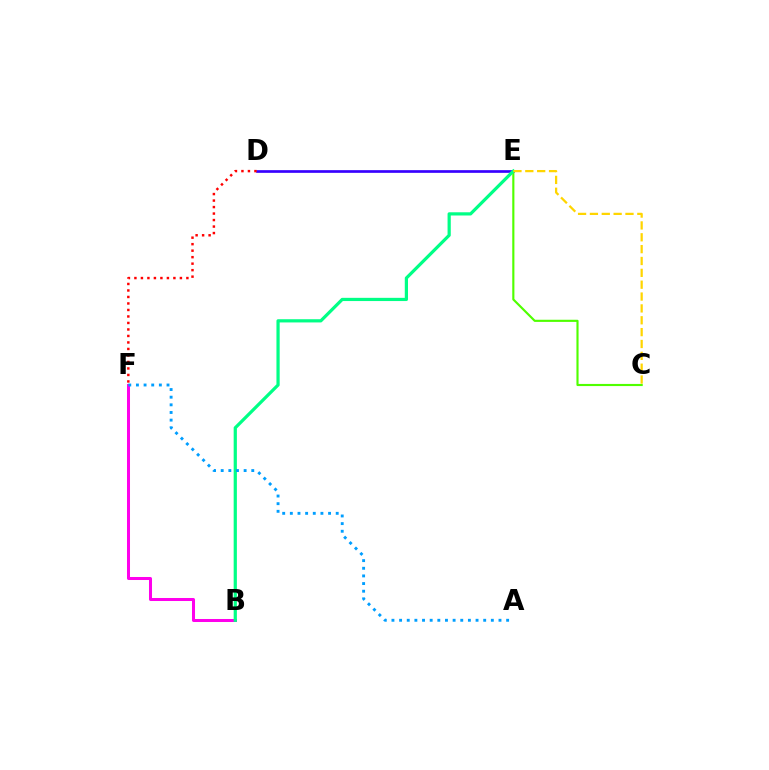{('D', 'E'): [{'color': '#3700ff', 'line_style': 'solid', 'thickness': 1.93}], ('B', 'F'): [{'color': '#ff00ed', 'line_style': 'solid', 'thickness': 2.17}], ('C', 'E'): [{'color': '#4fff00', 'line_style': 'solid', 'thickness': 1.54}, {'color': '#ffd500', 'line_style': 'dashed', 'thickness': 1.61}], ('D', 'F'): [{'color': '#ff0000', 'line_style': 'dotted', 'thickness': 1.77}], ('B', 'E'): [{'color': '#00ff86', 'line_style': 'solid', 'thickness': 2.32}], ('A', 'F'): [{'color': '#009eff', 'line_style': 'dotted', 'thickness': 2.08}]}